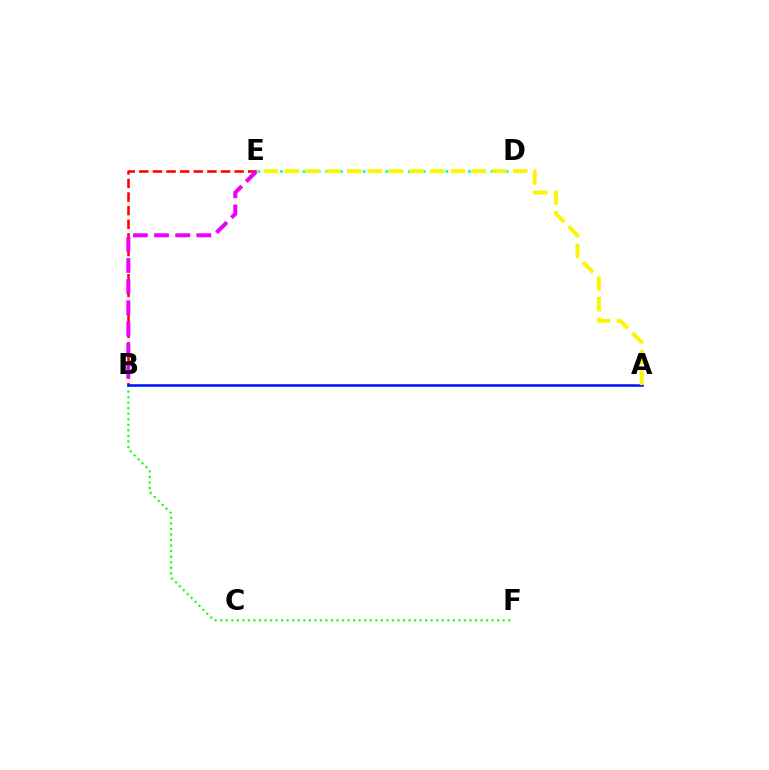{('B', 'E'): [{'color': '#ff0000', 'line_style': 'dashed', 'thickness': 1.85}, {'color': '#ee00ff', 'line_style': 'dashed', 'thickness': 2.87}], ('B', 'F'): [{'color': '#08ff00', 'line_style': 'dotted', 'thickness': 1.51}], ('D', 'E'): [{'color': '#00fff6', 'line_style': 'dotted', 'thickness': 2.04}], ('A', 'B'): [{'color': '#0010ff', 'line_style': 'solid', 'thickness': 1.82}], ('A', 'E'): [{'color': '#fcf500', 'line_style': 'dashed', 'thickness': 2.82}]}